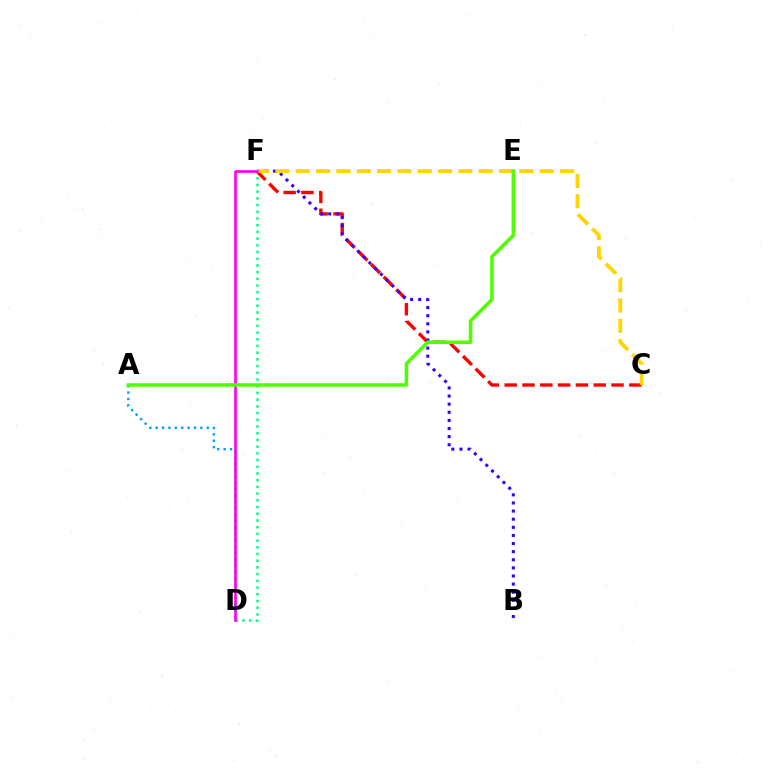{('A', 'D'): [{'color': '#009eff', 'line_style': 'dotted', 'thickness': 1.73}], ('C', 'F'): [{'color': '#ff0000', 'line_style': 'dashed', 'thickness': 2.42}, {'color': '#ffd500', 'line_style': 'dashed', 'thickness': 2.76}], ('D', 'F'): [{'color': '#00ff86', 'line_style': 'dotted', 'thickness': 1.82}, {'color': '#ff00ed', 'line_style': 'solid', 'thickness': 1.89}], ('B', 'F'): [{'color': '#3700ff', 'line_style': 'dotted', 'thickness': 2.2}], ('A', 'E'): [{'color': '#4fff00', 'line_style': 'solid', 'thickness': 2.57}]}